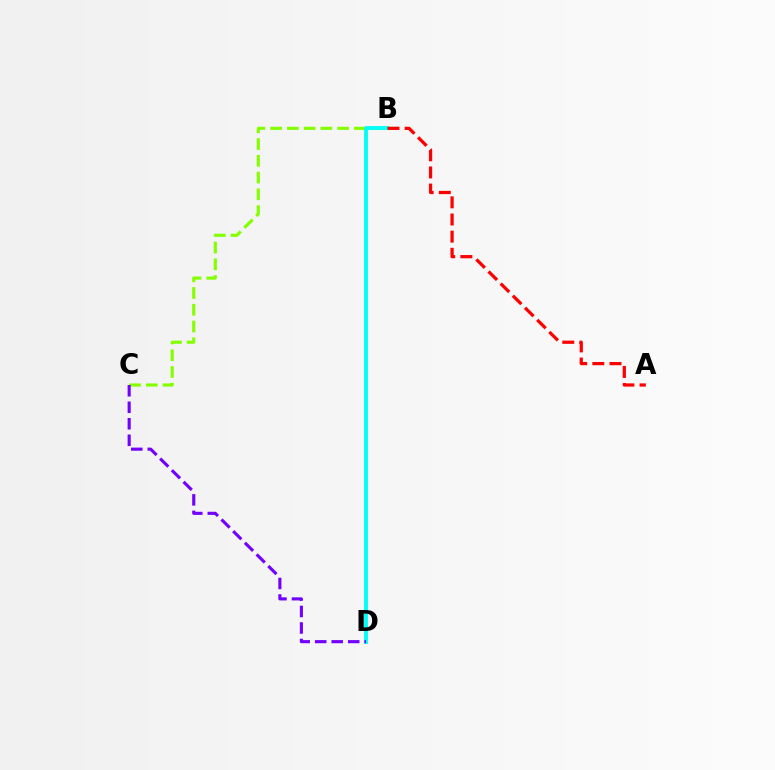{('B', 'C'): [{'color': '#84ff00', 'line_style': 'dashed', 'thickness': 2.28}], ('B', 'D'): [{'color': '#00fff6', 'line_style': 'solid', 'thickness': 2.77}], ('C', 'D'): [{'color': '#7200ff', 'line_style': 'dashed', 'thickness': 2.24}], ('A', 'B'): [{'color': '#ff0000', 'line_style': 'dashed', 'thickness': 2.33}]}